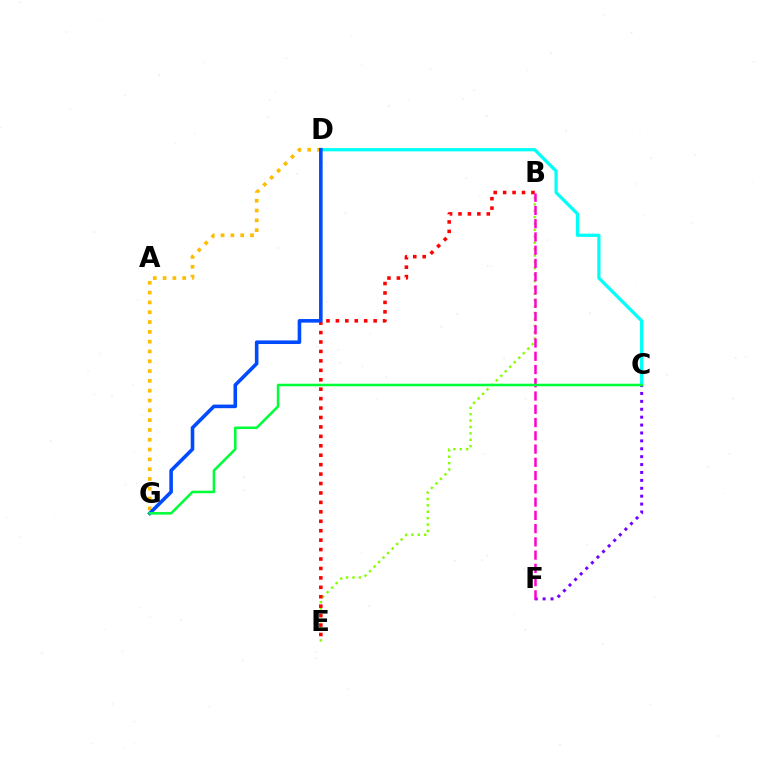{('B', 'E'): [{'color': '#84ff00', 'line_style': 'dotted', 'thickness': 1.74}, {'color': '#ff0000', 'line_style': 'dotted', 'thickness': 2.56}], ('C', 'D'): [{'color': '#00fff6', 'line_style': 'solid', 'thickness': 2.33}], ('C', 'F'): [{'color': '#7200ff', 'line_style': 'dotted', 'thickness': 2.15}], ('D', 'G'): [{'color': '#ffbd00', 'line_style': 'dotted', 'thickness': 2.66}, {'color': '#004bff', 'line_style': 'solid', 'thickness': 2.59}], ('B', 'F'): [{'color': '#ff00cf', 'line_style': 'dashed', 'thickness': 1.8}], ('C', 'G'): [{'color': '#00ff39', 'line_style': 'solid', 'thickness': 1.83}]}